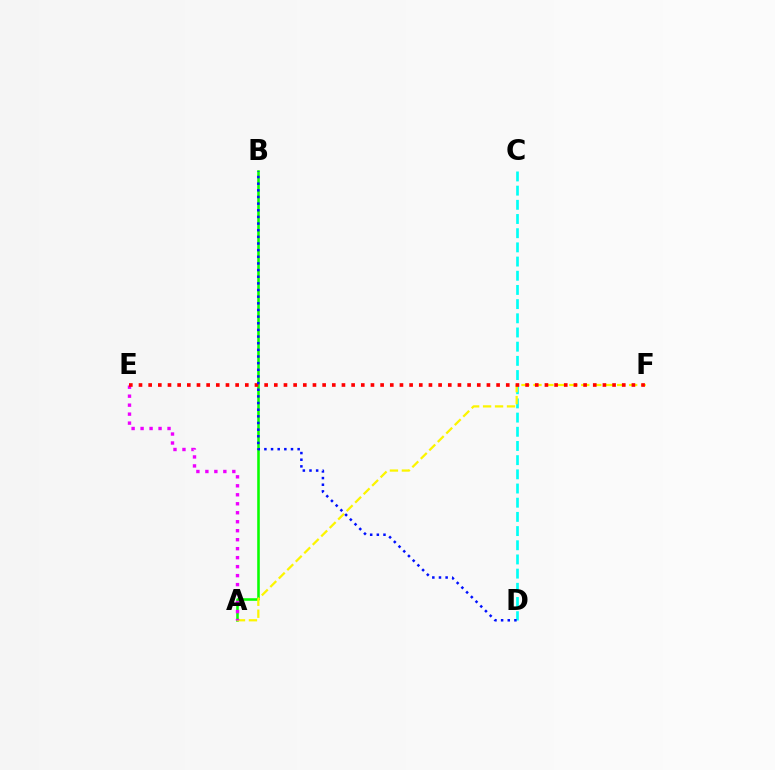{('A', 'B'): [{'color': '#08ff00', 'line_style': 'solid', 'thickness': 1.85}], ('C', 'D'): [{'color': '#00fff6', 'line_style': 'dashed', 'thickness': 1.93}], ('A', 'F'): [{'color': '#fcf500', 'line_style': 'dashed', 'thickness': 1.62}], ('A', 'E'): [{'color': '#ee00ff', 'line_style': 'dotted', 'thickness': 2.44}], ('E', 'F'): [{'color': '#ff0000', 'line_style': 'dotted', 'thickness': 2.63}], ('B', 'D'): [{'color': '#0010ff', 'line_style': 'dotted', 'thickness': 1.81}]}